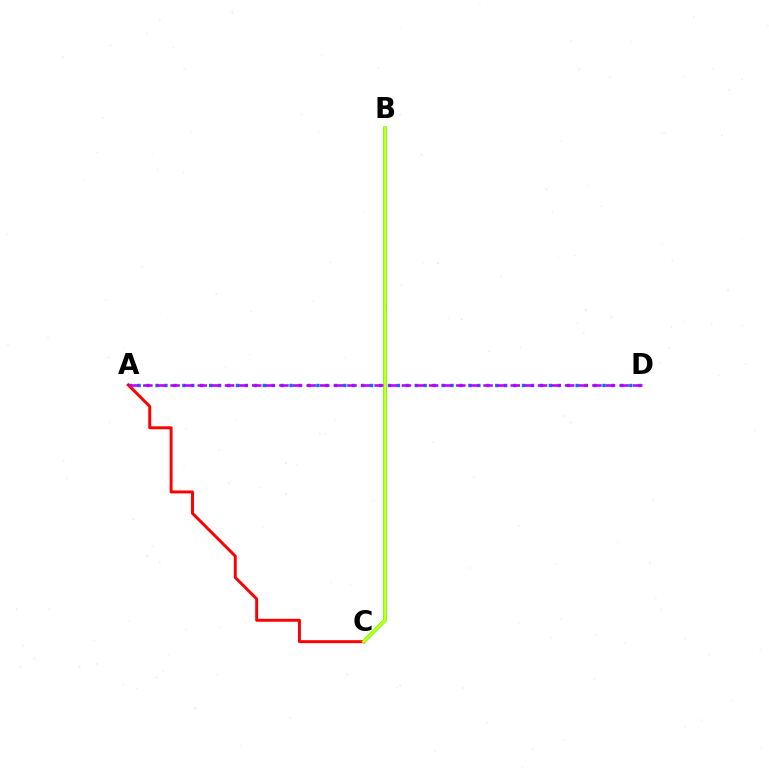{('B', 'C'): [{'color': '#00ff5c', 'line_style': 'solid', 'thickness': 2.71}, {'color': '#d1ff00', 'line_style': 'solid', 'thickness': 2.11}], ('A', 'D'): [{'color': '#0074ff', 'line_style': 'dotted', 'thickness': 2.43}, {'color': '#b900ff', 'line_style': 'dashed', 'thickness': 1.85}], ('A', 'C'): [{'color': '#ff0000', 'line_style': 'solid', 'thickness': 2.13}]}